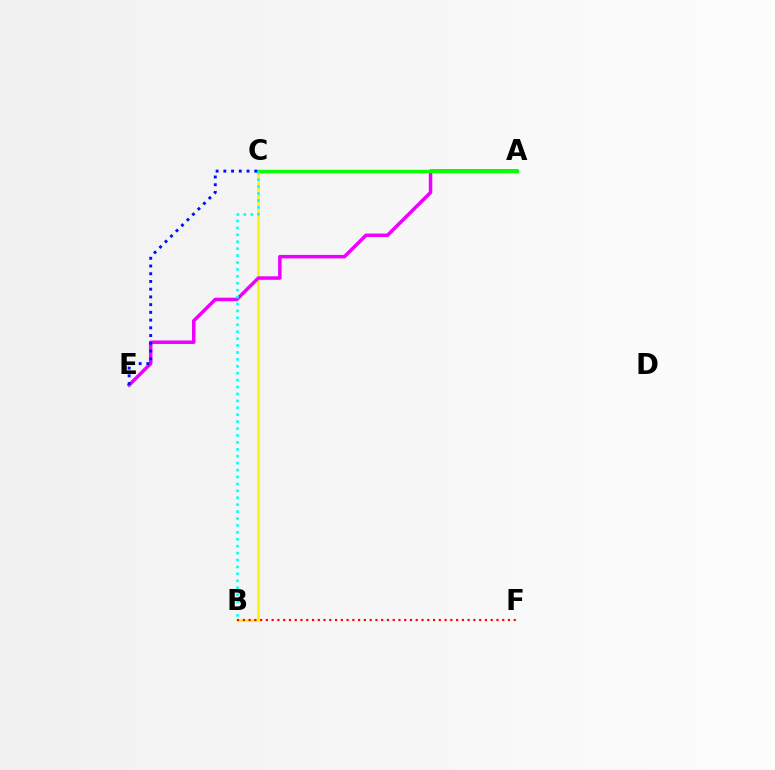{('B', 'C'): [{'color': '#fcf500', 'line_style': 'solid', 'thickness': 1.98}, {'color': '#00fff6', 'line_style': 'dotted', 'thickness': 1.88}], ('A', 'E'): [{'color': '#ee00ff', 'line_style': 'solid', 'thickness': 2.52}], ('B', 'F'): [{'color': '#ff0000', 'line_style': 'dotted', 'thickness': 1.57}], ('A', 'C'): [{'color': '#08ff00', 'line_style': 'solid', 'thickness': 2.47}], ('C', 'E'): [{'color': '#0010ff', 'line_style': 'dotted', 'thickness': 2.1}]}